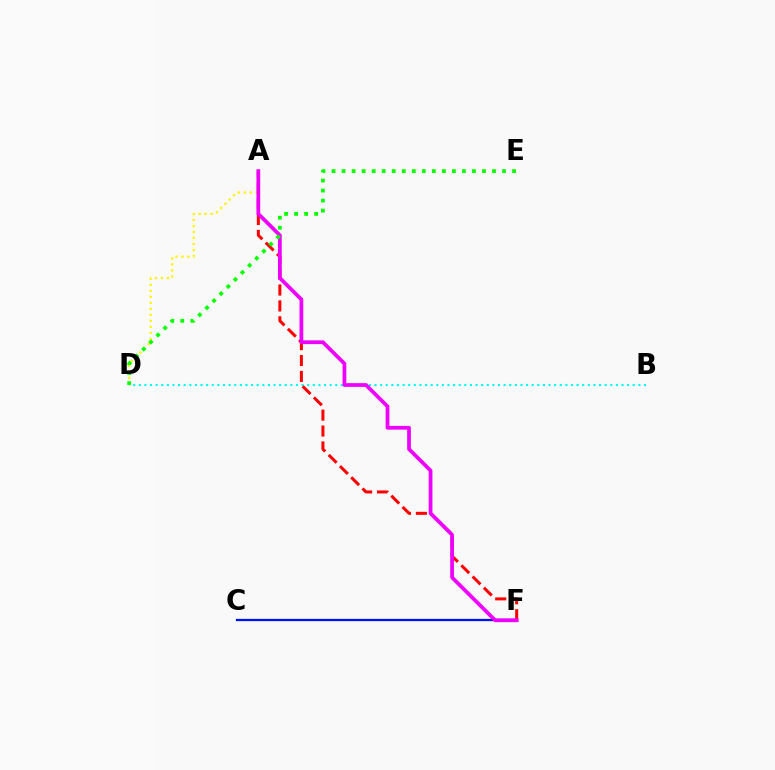{('B', 'D'): [{'color': '#00fff6', 'line_style': 'dotted', 'thickness': 1.52}], ('A', 'D'): [{'color': '#fcf500', 'line_style': 'dotted', 'thickness': 1.63}], ('C', 'F'): [{'color': '#0010ff', 'line_style': 'solid', 'thickness': 1.63}], ('A', 'F'): [{'color': '#ff0000', 'line_style': 'dashed', 'thickness': 2.16}, {'color': '#ee00ff', 'line_style': 'solid', 'thickness': 2.7}], ('D', 'E'): [{'color': '#08ff00', 'line_style': 'dotted', 'thickness': 2.72}]}